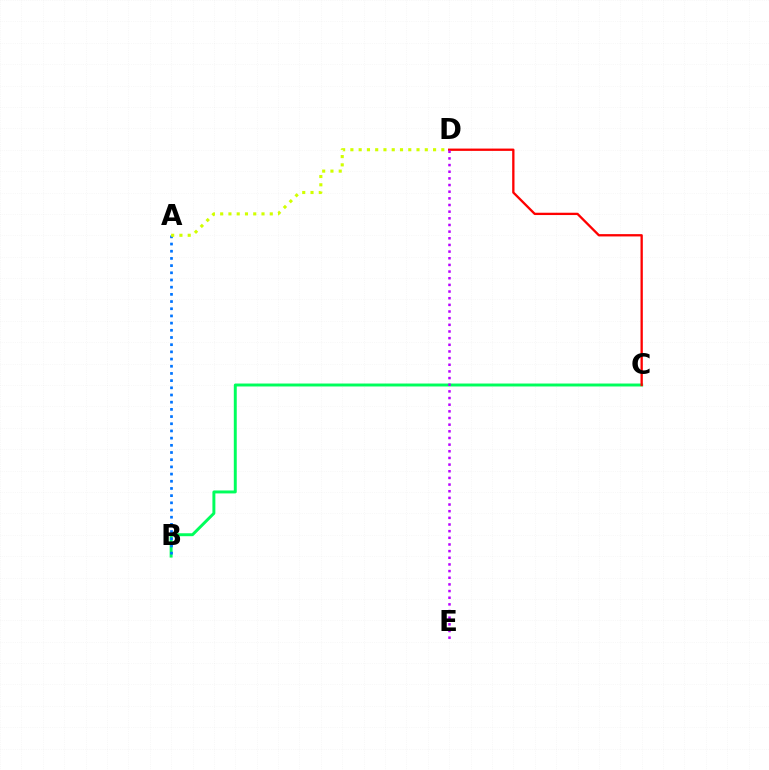{('B', 'C'): [{'color': '#00ff5c', 'line_style': 'solid', 'thickness': 2.12}], ('A', 'B'): [{'color': '#0074ff', 'line_style': 'dotted', 'thickness': 1.95}], ('C', 'D'): [{'color': '#ff0000', 'line_style': 'solid', 'thickness': 1.67}], ('D', 'E'): [{'color': '#b900ff', 'line_style': 'dotted', 'thickness': 1.81}], ('A', 'D'): [{'color': '#d1ff00', 'line_style': 'dotted', 'thickness': 2.25}]}